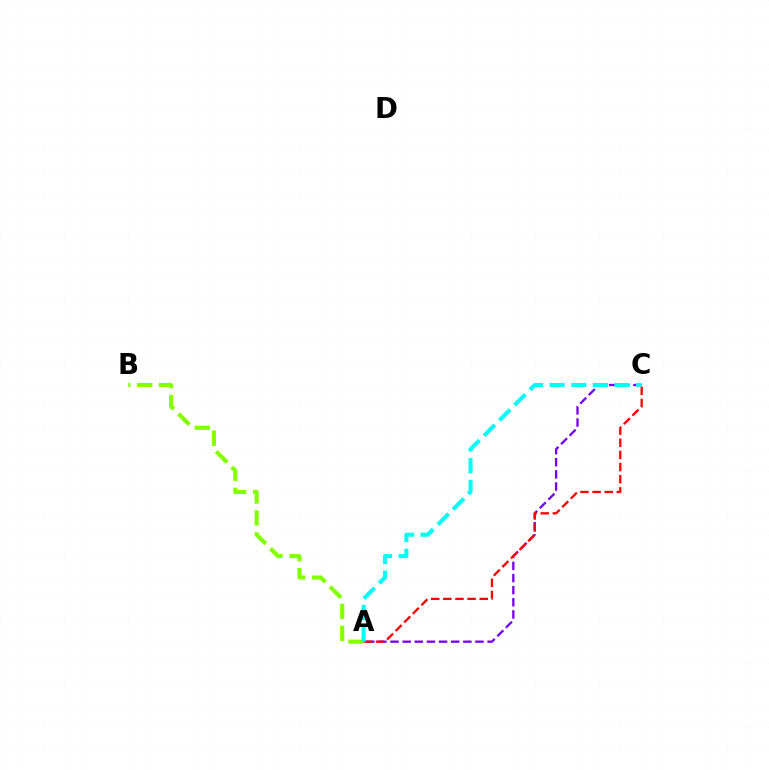{('A', 'B'): [{'color': '#84ff00', 'line_style': 'dashed', 'thickness': 2.99}], ('A', 'C'): [{'color': '#7200ff', 'line_style': 'dashed', 'thickness': 1.65}, {'color': '#ff0000', 'line_style': 'dashed', 'thickness': 1.65}, {'color': '#00fff6', 'line_style': 'dashed', 'thickness': 2.94}]}